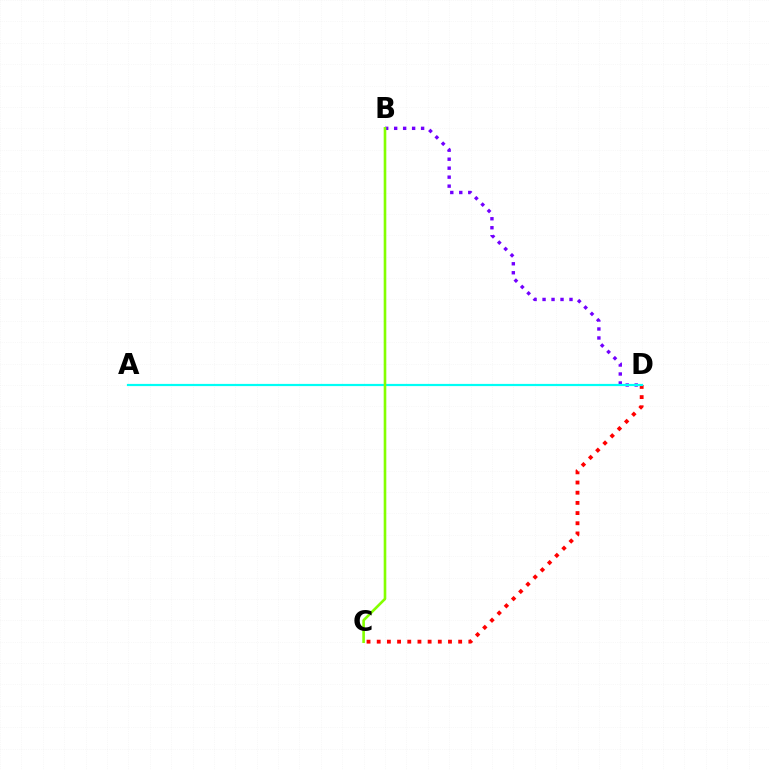{('B', 'D'): [{'color': '#7200ff', 'line_style': 'dotted', 'thickness': 2.44}], ('C', 'D'): [{'color': '#ff0000', 'line_style': 'dotted', 'thickness': 2.77}], ('A', 'D'): [{'color': '#00fff6', 'line_style': 'solid', 'thickness': 1.59}], ('B', 'C'): [{'color': '#84ff00', 'line_style': 'solid', 'thickness': 1.89}]}